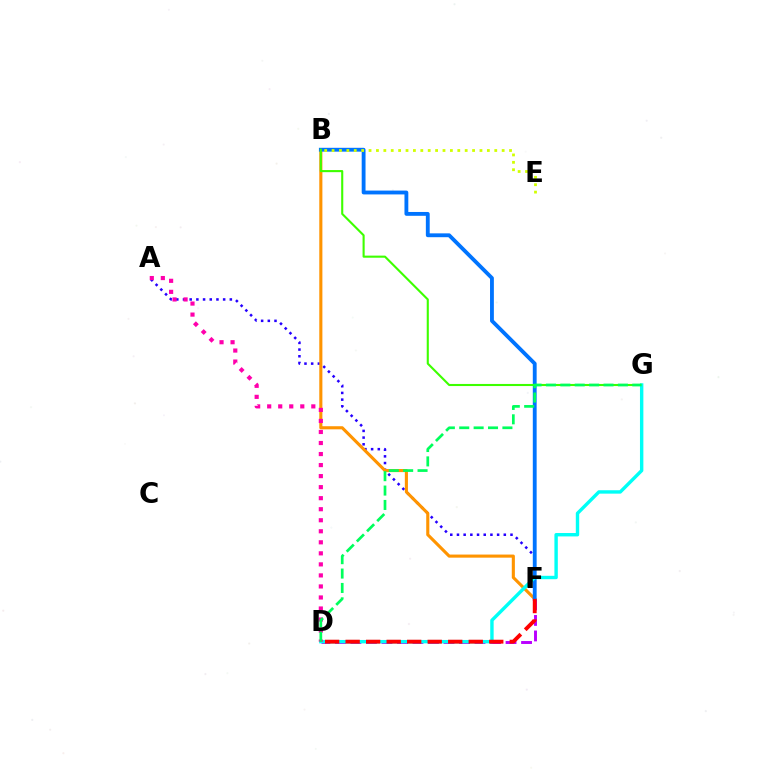{('D', 'F'): [{'color': '#b900ff', 'line_style': 'dashed', 'thickness': 2.11}, {'color': '#ff0000', 'line_style': 'dashed', 'thickness': 2.79}], ('A', 'F'): [{'color': '#2500ff', 'line_style': 'dotted', 'thickness': 1.82}], ('B', 'F'): [{'color': '#ff9400', 'line_style': 'solid', 'thickness': 2.23}, {'color': '#0074ff', 'line_style': 'solid', 'thickness': 2.77}], ('B', 'E'): [{'color': '#d1ff00', 'line_style': 'dotted', 'thickness': 2.01}], ('B', 'G'): [{'color': '#3dff00', 'line_style': 'solid', 'thickness': 1.51}], ('D', 'G'): [{'color': '#00fff6', 'line_style': 'solid', 'thickness': 2.45}, {'color': '#00ff5c', 'line_style': 'dashed', 'thickness': 1.95}], ('A', 'D'): [{'color': '#ff00ac', 'line_style': 'dotted', 'thickness': 3.0}]}